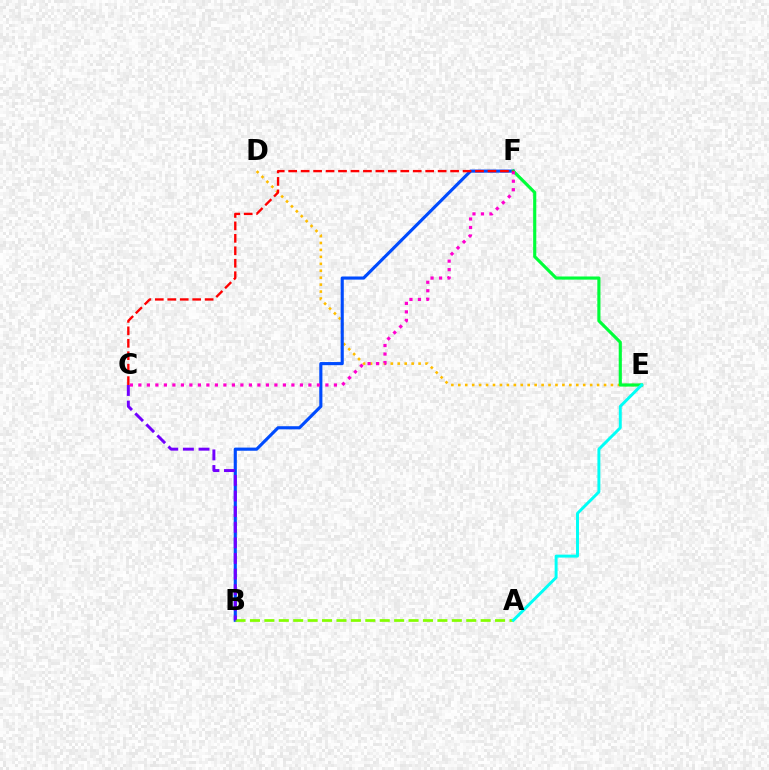{('D', 'E'): [{'color': '#ffbd00', 'line_style': 'dotted', 'thickness': 1.89}], ('B', 'F'): [{'color': '#004bff', 'line_style': 'solid', 'thickness': 2.25}], ('E', 'F'): [{'color': '#00ff39', 'line_style': 'solid', 'thickness': 2.26}], ('A', 'B'): [{'color': '#84ff00', 'line_style': 'dashed', 'thickness': 1.96}], ('A', 'E'): [{'color': '#00fff6', 'line_style': 'solid', 'thickness': 2.12}], ('C', 'F'): [{'color': '#ff00cf', 'line_style': 'dotted', 'thickness': 2.31}, {'color': '#ff0000', 'line_style': 'dashed', 'thickness': 1.69}], ('B', 'C'): [{'color': '#7200ff', 'line_style': 'dashed', 'thickness': 2.12}]}